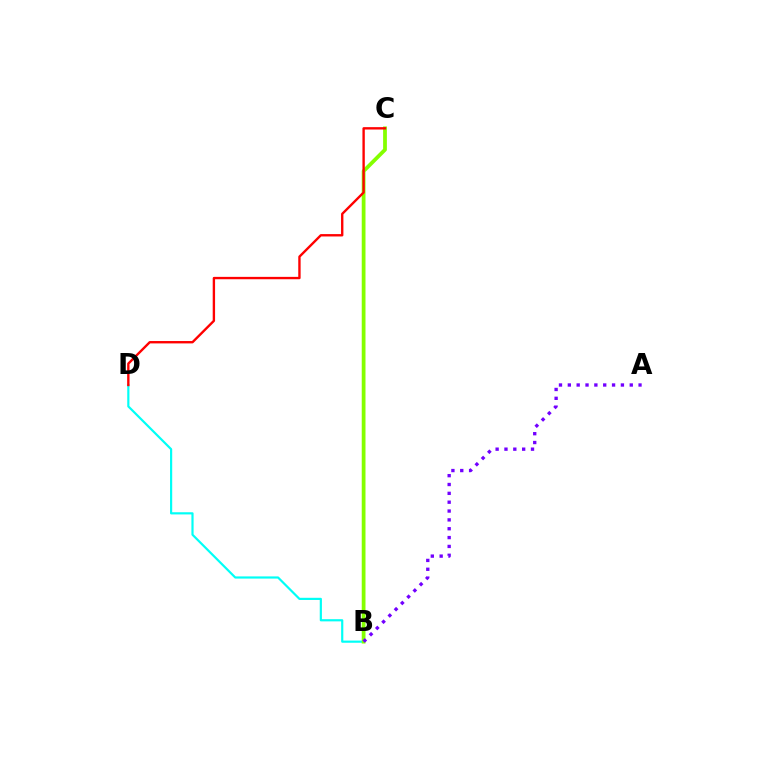{('B', 'D'): [{'color': '#00fff6', 'line_style': 'solid', 'thickness': 1.57}], ('B', 'C'): [{'color': '#84ff00', 'line_style': 'solid', 'thickness': 2.71}], ('C', 'D'): [{'color': '#ff0000', 'line_style': 'solid', 'thickness': 1.71}], ('A', 'B'): [{'color': '#7200ff', 'line_style': 'dotted', 'thickness': 2.4}]}